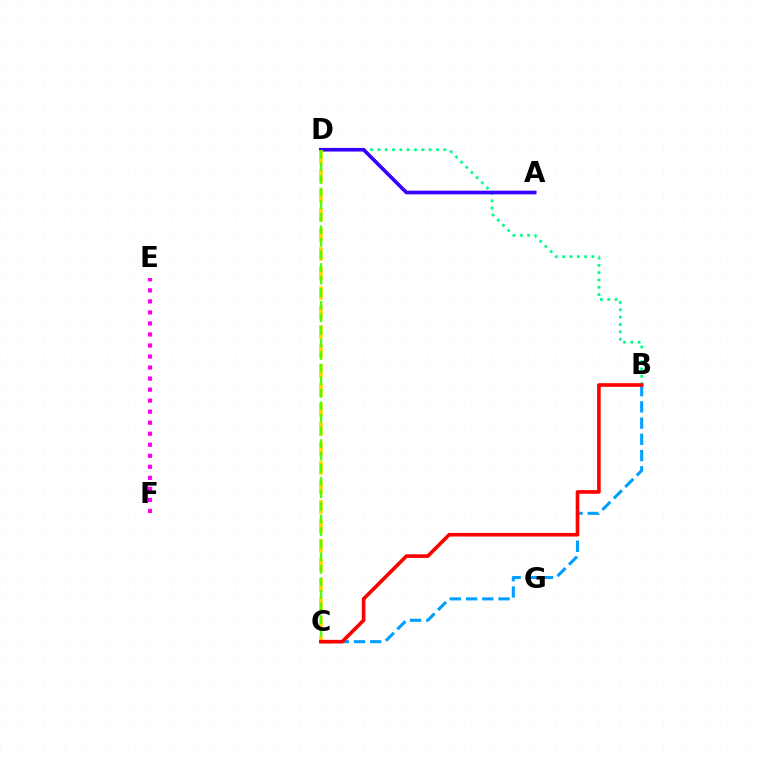{('B', 'D'): [{'color': '#00ff86', 'line_style': 'dotted', 'thickness': 1.99}], ('A', 'D'): [{'color': '#3700ff', 'line_style': 'solid', 'thickness': 2.62}], ('B', 'C'): [{'color': '#009eff', 'line_style': 'dashed', 'thickness': 2.2}, {'color': '#ff0000', 'line_style': 'solid', 'thickness': 2.6}], ('C', 'D'): [{'color': '#ffd500', 'line_style': 'dashed', 'thickness': 2.64}, {'color': '#4fff00', 'line_style': 'dashed', 'thickness': 1.71}], ('E', 'F'): [{'color': '#ff00ed', 'line_style': 'dotted', 'thickness': 3.0}]}